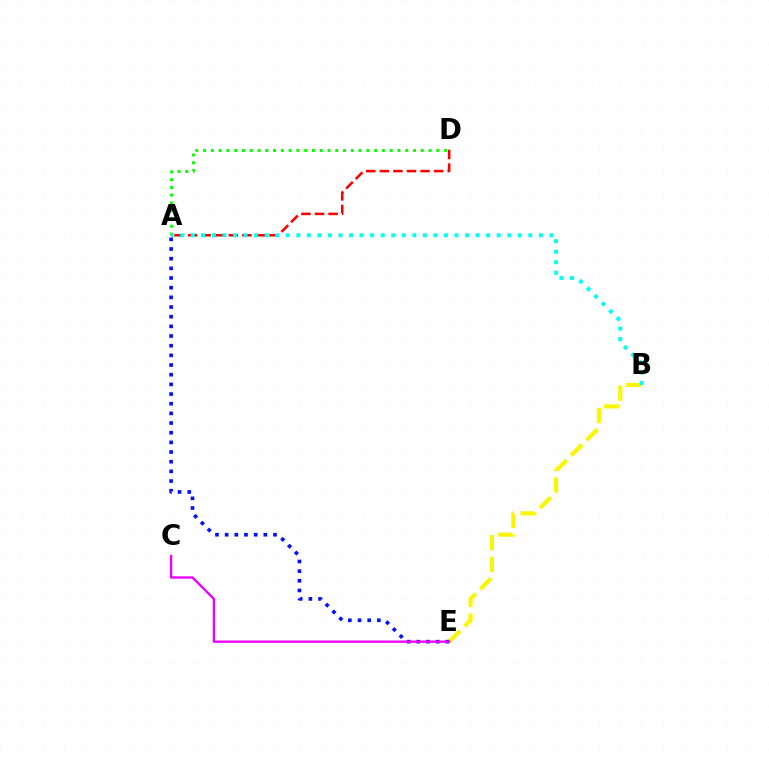{('A', 'D'): [{'color': '#ff0000', 'line_style': 'dashed', 'thickness': 1.84}, {'color': '#08ff00', 'line_style': 'dotted', 'thickness': 2.11}], ('B', 'E'): [{'color': '#fcf500', 'line_style': 'dashed', 'thickness': 2.96}], ('A', 'E'): [{'color': '#0010ff', 'line_style': 'dotted', 'thickness': 2.63}], ('C', 'E'): [{'color': '#ee00ff', 'line_style': 'solid', 'thickness': 1.69}], ('A', 'B'): [{'color': '#00fff6', 'line_style': 'dotted', 'thickness': 2.87}]}